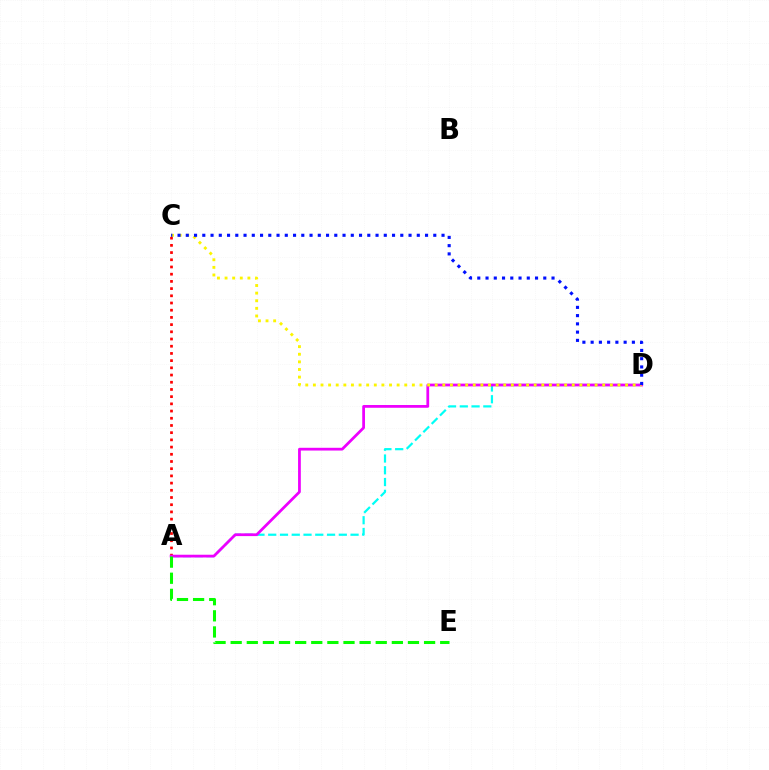{('A', 'C'): [{'color': '#ff0000', 'line_style': 'dotted', 'thickness': 1.96}], ('A', 'D'): [{'color': '#00fff6', 'line_style': 'dashed', 'thickness': 1.6}, {'color': '#ee00ff', 'line_style': 'solid', 'thickness': 1.99}], ('C', 'D'): [{'color': '#fcf500', 'line_style': 'dotted', 'thickness': 2.07}, {'color': '#0010ff', 'line_style': 'dotted', 'thickness': 2.24}], ('A', 'E'): [{'color': '#08ff00', 'line_style': 'dashed', 'thickness': 2.19}]}